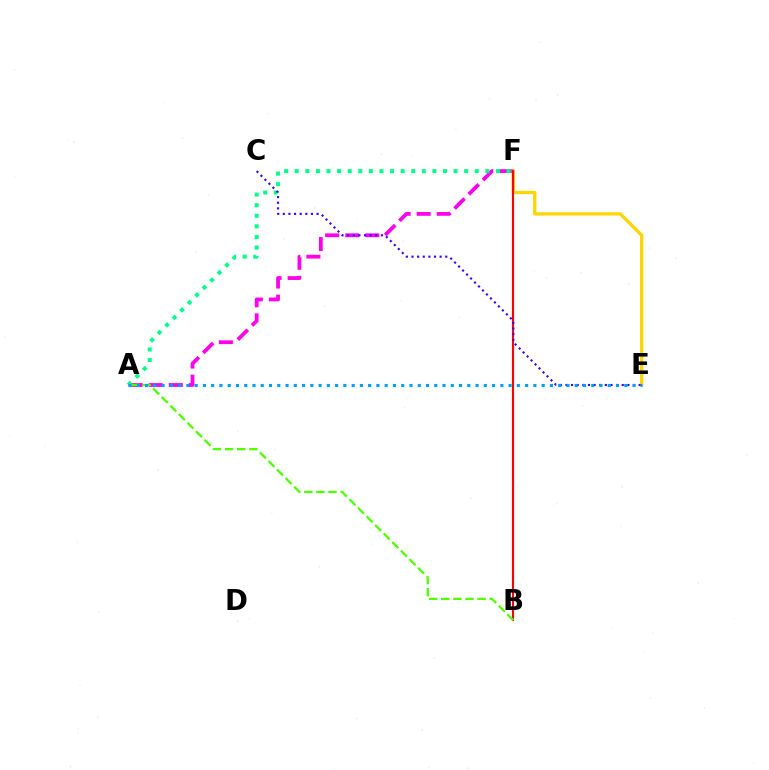{('A', 'F'): [{'color': '#ff00ed', 'line_style': 'dashed', 'thickness': 2.73}, {'color': '#00ff86', 'line_style': 'dotted', 'thickness': 2.88}], ('E', 'F'): [{'color': '#ffd500', 'line_style': 'solid', 'thickness': 2.38}], ('B', 'F'): [{'color': '#ff0000', 'line_style': 'solid', 'thickness': 1.54}], ('C', 'E'): [{'color': '#3700ff', 'line_style': 'dotted', 'thickness': 1.53}], ('A', 'B'): [{'color': '#4fff00', 'line_style': 'dashed', 'thickness': 1.65}], ('A', 'E'): [{'color': '#009eff', 'line_style': 'dotted', 'thickness': 2.24}]}